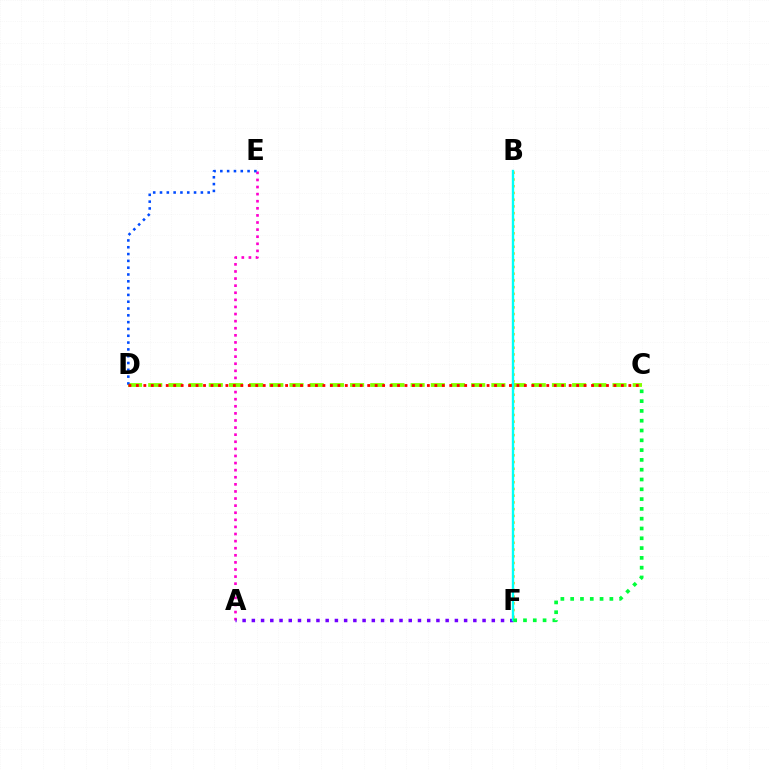{('A', 'E'): [{'color': '#ff00cf', 'line_style': 'dotted', 'thickness': 1.93}], ('A', 'F'): [{'color': '#7200ff', 'line_style': 'dotted', 'thickness': 2.51}], ('C', 'D'): [{'color': '#84ff00', 'line_style': 'dashed', 'thickness': 2.74}, {'color': '#ff0000', 'line_style': 'dotted', 'thickness': 2.03}], ('B', 'F'): [{'color': '#ffbd00', 'line_style': 'dotted', 'thickness': 1.83}, {'color': '#00fff6', 'line_style': 'solid', 'thickness': 1.71}], ('D', 'E'): [{'color': '#004bff', 'line_style': 'dotted', 'thickness': 1.85}], ('C', 'F'): [{'color': '#00ff39', 'line_style': 'dotted', 'thickness': 2.66}]}